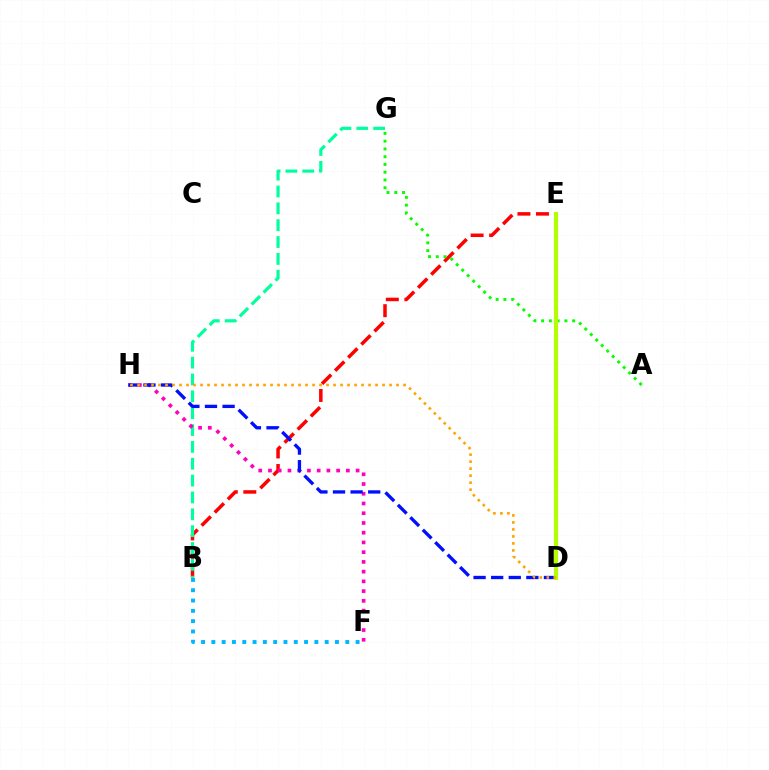{('B', 'E'): [{'color': '#ff0000', 'line_style': 'dashed', 'thickness': 2.52}], ('D', 'E'): [{'color': '#9b00ff', 'line_style': 'solid', 'thickness': 1.92}, {'color': '#b3ff00', 'line_style': 'solid', 'thickness': 2.99}], ('B', 'G'): [{'color': '#00ff9d', 'line_style': 'dashed', 'thickness': 2.29}], ('A', 'G'): [{'color': '#08ff00', 'line_style': 'dotted', 'thickness': 2.11}], ('F', 'H'): [{'color': '#ff00bd', 'line_style': 'dotted', 'thickness': 2.65}], ('D', 'H'): [{'color': '#0010ff', 'line_style': 'dashed', 'thickness': 2.39}, {'color': '#ffa500', 'line_style': 'dotted', 'thickness': 1.9}], ('B', 'F'): [{'color': '#00b5ff', 'line_style': 'dotted', 'thickness': 2.8}]}